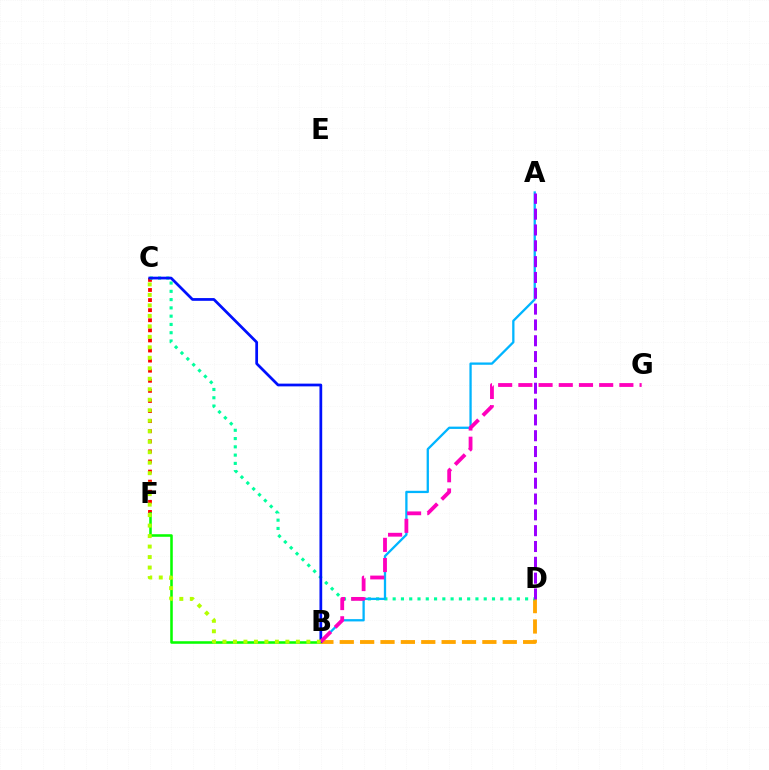{('C', 'F'): [{'color': '#ff0000', 'line_style': 'dotted', 'thickness': 2.74}], ('B', 'F'): [{'color': '#08ff00', 'line_style': 'solid', 'thickness': 1.84}], ('B', 'D'): [{'color': '#ffa500', 'line_style': 'dashed', 'thickness': 2.77}], ('C', 'D'): [{'color': '#00ff9d', 'line_style': 'dotted', 'thickness': 2.25}], ('A', 'B'): [{'color': '#00b5ff', 'line_style': 'solid', 'thickness': 1.65}], ('B', 'C'): [{'color': '#0010ff', 'line_style': 'solid', 'thickness': 1.98}, {'color': '#b3ff00', 'line_style': 'dotted', 'thickness': 2.85}], ('A', 'D'): [{'color': '#9b00ff', 'line_style': 'dashed', 'thickness': 2.15}], ('B', 'G'): [{'color': '#ff00bd', 'line_style': 'dashed', 'thickness': 2.74}]}